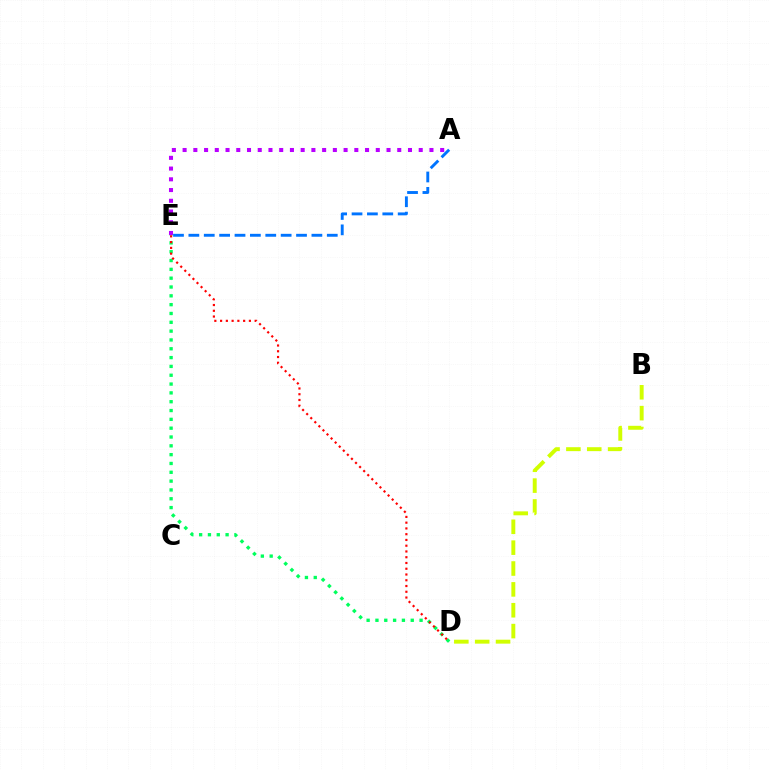{('A', 'E'): [{'color': '#b900ff', 'line_style': 'dotted', 'thickness': 2.92}, {'color': '#0074ff', 'line_style': 'dashed', 'thickness': 2.09}], ('D', 'E'): [{'color': '#00ff5c', 'line_style': 'dotted', 'thickness': 2.4}, {'color': '#ff0000', 'line_style': 'dotted', 'thickness': 1.56}], ('B', 'D'): [{'color': '#d1ff00', 'line_style': 'dashed', 'thickness': 2.83}]}